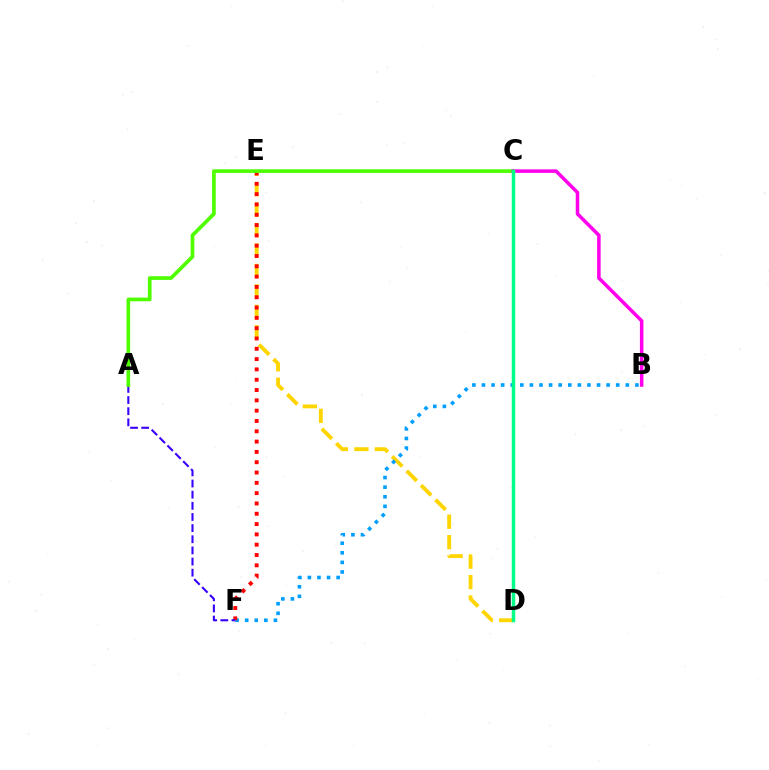{('D', 'E'): [{'color': '#ffd500', 'line_style': 'dashed', 'thickness': 2.78}], ('B', 'F'): [{'color': '#009eff', 'line_style': 'dotted', 'thickness': 2.61}], ('E', 'F'): [{'color': '#ff0000', 'line_style': 'dotted', 'thickness': 2.8}], ('A', 'F'): [{'color': '#3700ff', 'line_style': 'dashed', 'thickness': 1.51}], ('A', 'C'): [{'color': '#4fff00', 'line_style': 'solid', 'thickness': 2.66}], ('B', 'C'): [{'color': '#ff00ed', 'line_style': 'solid', 'thickness': 2.53}], ('C', 'D'): [{'color': '#00ff86', 'line_style': 'solid', 'thickness': 2.52}]}